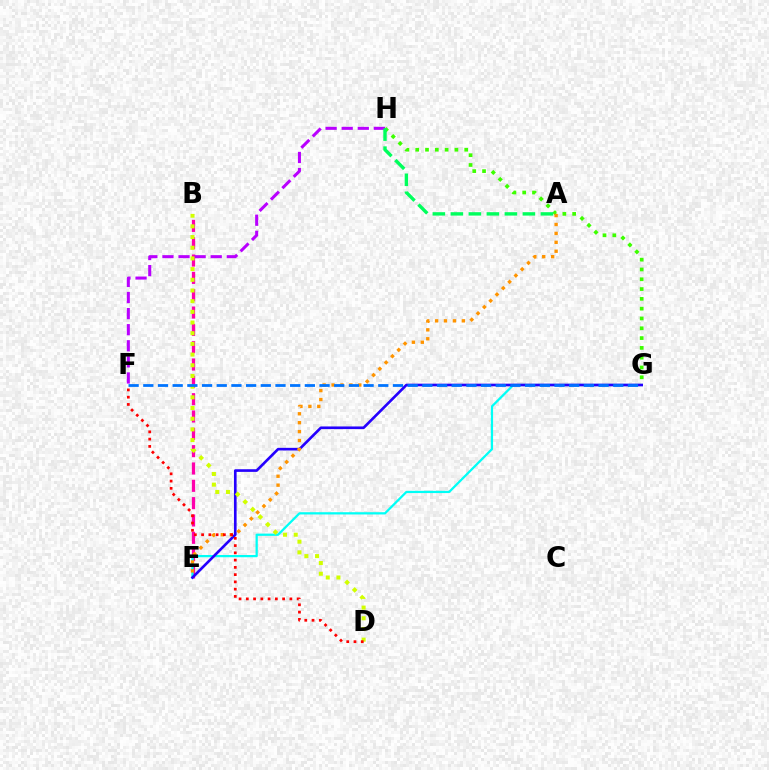{('B', 'E'): [{'color': '#ff00ac', 'line_style': 'dashed', 'thickness': 2.35}], ('E', 'G'): [{'color': '#00fff6', 'line_style': 'solid', 'thickness': 1.62}, {'color': '#2500ff', 'line_style': 'solid', 'thickness': 1.91}], ('F', 'H'): [{'color': '#b900ff', 'line_style': 'dashed', 'thickness': 2.19}], ('G', 'H'): [{'color': '#3dff00', 'line_style': 'dotted', 'thickness': 2.66}], ('A', 'H'): [{'color': '#00ff5c', 'line_style': 'dashed', 'thickness': 2.45}], ('A', 'E'): [{'color': '#ff9400', 'line_style': 'dotted', 'thickness': 2.42}], ('B', 'D'): [{'color': '#d1ff00', 'line_style': 'dotted', 'thickness': 2.9}], ('F', 'G'): [{'color': '#0074ff', 'line_style': 'dashed', 'thickness': 2.0}], ('D', 'F'): [{'color': '#ff0000', 'line_style': 'dotted', 'thickness': 1.97}]}